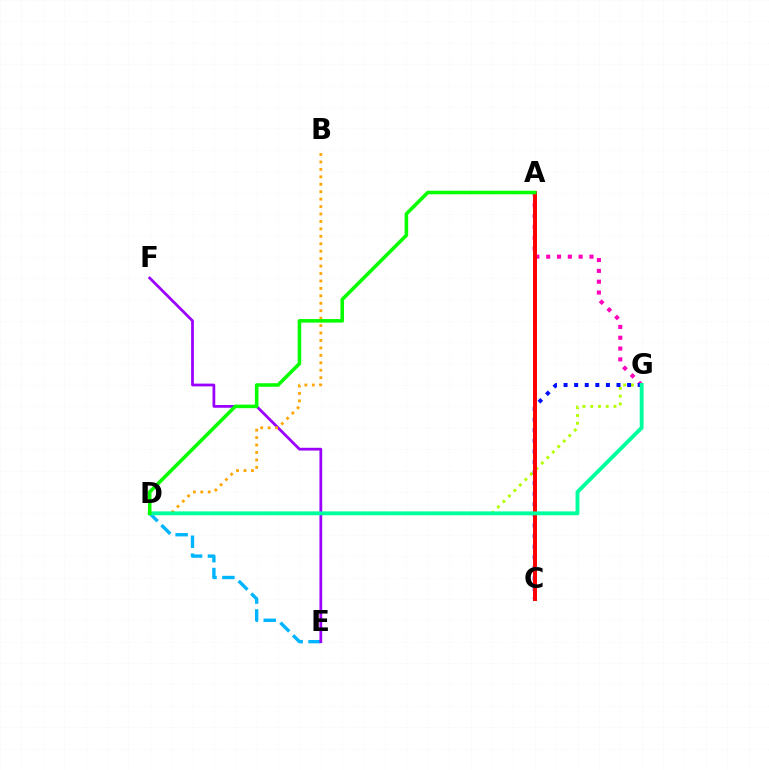{('D', 'E'): [{'color': '#00b5ff', 'line_style': 'dashed', 'thickness': 2.43}], ('D', 'G'): [{'color': '#b3ff00', 'line_style': 'dotted', 'thickness': 2.11}, {'color': '#00ff9d', 'line_style': 'solid', 'thickness': 2.79}], ('E', 'F'): [{'color': '#9b00ff', 'line_style': 'solid', 'thickness': 1.99}], ('A', 'G'): [{'color': '#ff00bd', 'line_style': 'dotted', 'thickness': 2.94}], ('C', 'G'): [{'color': '#0010ff', 'line_style': 'dotted', 'thickness': 2.88}], ('A', 'C'): [{'color': '#ff0000', 'line_style': 'solid', 'thickness': 2.85}], ('B', 'D'): [{'color': '#ffa500', 'line_style': 'dotted', 'thickness': 2.02}], ('A', 'D'): [{'color': '#08ff00', 'line_style': 'solid', 'thickness': 2.57}]}